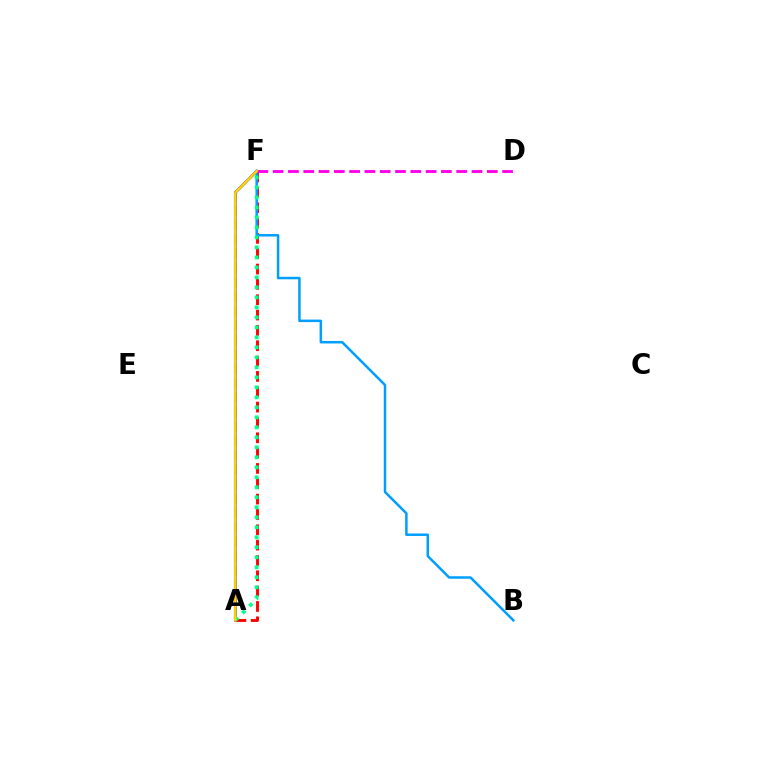{('A', 'F'): [{'color': '#ff0000', 'line_style': 'dashed', 'thickness': 2.08}, {'color': '#4fff00', 'line_style': 'dashed', 'thickness': 1.96}, {'color': '#3700ff', 'line_style': 'solid', 'thickness': 1.89}, {'color': '#00ff86', 'line_style': 'dotted', 'thickness': 2.72}, {'color': '#ffd500', 'line_style': 'solid', 'thickness': 1.76}], ('B', 'F'): [{'color': '#009eff', 'line_style': 'solid', 'thickness': 1.8}], ('D', 'F'): [{'color': '#ff00ed', 'line_style': 'dashed', 'thickness': 2.08}]}